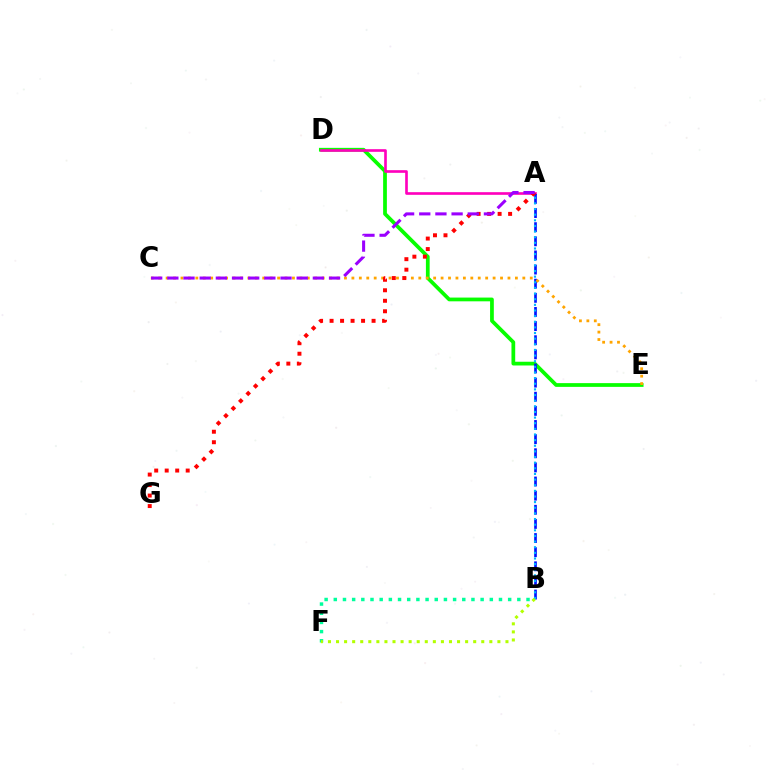{('D', 'E'): [{'color': '#08ff00', 'line_style': 'solid', 'thickness': 2.69}], ('A', 'D'): [{'color': '#ff00bd', 'line_style': 'solid', 'thickness': 1.91}], ('A', 'B'): [{'color': '#0010ff', 'line_style': 'dashed', 'thickness': 1.92}, {'color': '#00b5ff', 'line_style': 'dotted', 'thickness': 1.53}], ('C', 'E'): [{'color': '#ffa500', 'line_style': 'dotted', 'thickness': 2.02}], ('A', 'G'): [{'color': '#ff0000', 'line_style': 'dotted', 'thickness': 2.85}], ('A', 'C'): [{'color': '#9b00ff', 'line_style': 'dashed', 'thickness': 2.2}], ('B', 'F'): [{'color': '#00ff9d', 'line_style': 'dotted', 'thickness': 2.49}, {'color': '#b3ff00', 'line_style': 'dotted', 'thickness': 2.19}]}